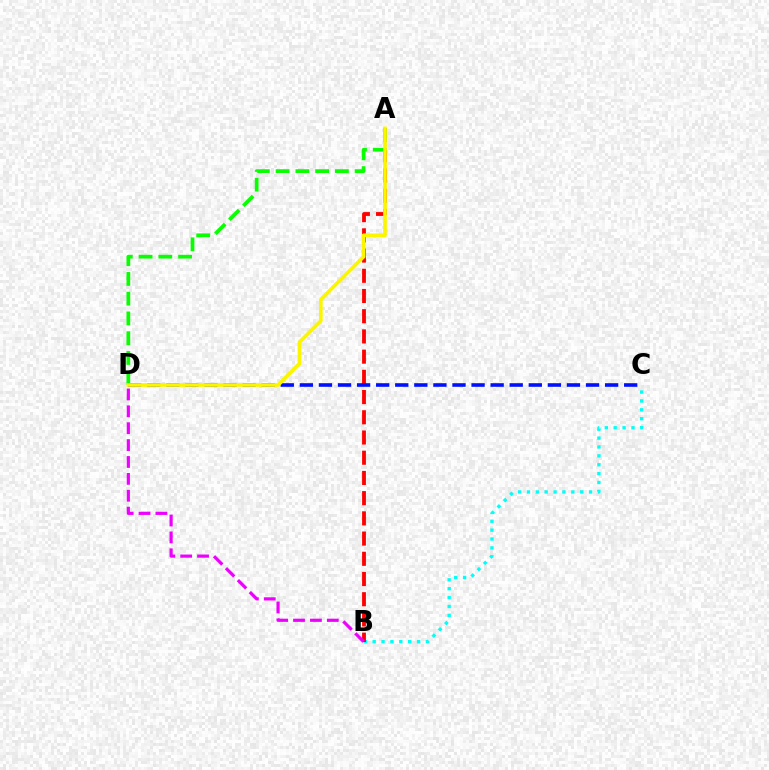{('B', 'C'): [{'color': '#00fff6', 'line_style': 'dotted', 'thickness': 2.41}], ('A', 'B'): [{'color': '#ff0000', 'line_style': 'dashed', 'thickness': 2.75}], ('C', 'D'): [{'color': '#0010ff', 'line_style': 'dashed', 'thickness': 2.59}], ('A', 'D'): [{'color': '#08ff00', 'line_style': 'dashed', 'thickness': 2.68}, {'color': '#fcf500', 'line_style': 'solid', 'thickness': 2.64}], ('B', 'D'): [{'color': '#ee00ff', 'line_style': 'dashed', 'thickness': 2.29}]}